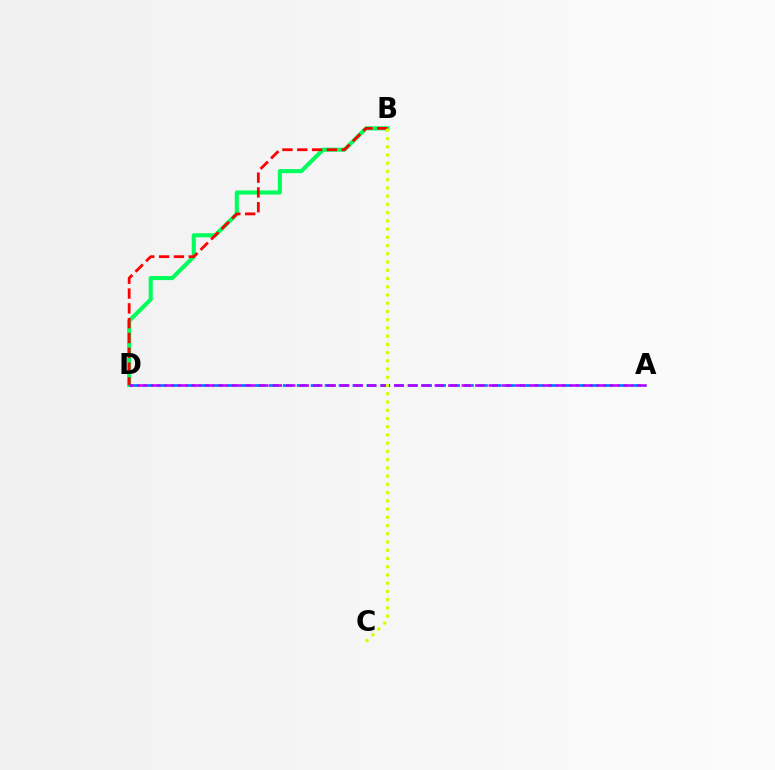{('B', 'D'): [{'color': '#00ff5c', 'line_style': 'solid', 'thickness': 2.94}, {'color': '#ff0000', 'line_style': 'dashed', 'thickness': 2.01}], ('A', 'D'): [{'color': '#0074ff', 'line_style': 'dashed', 'thickness': 1.89}, {'color': '#b900ff', 'line_style': 'dashed', 'thickness': 1.83}], ('B', 'C'): [{'color': '#d1ff00', 'line_style': 'dotted', 'thickness': 2.24}]}